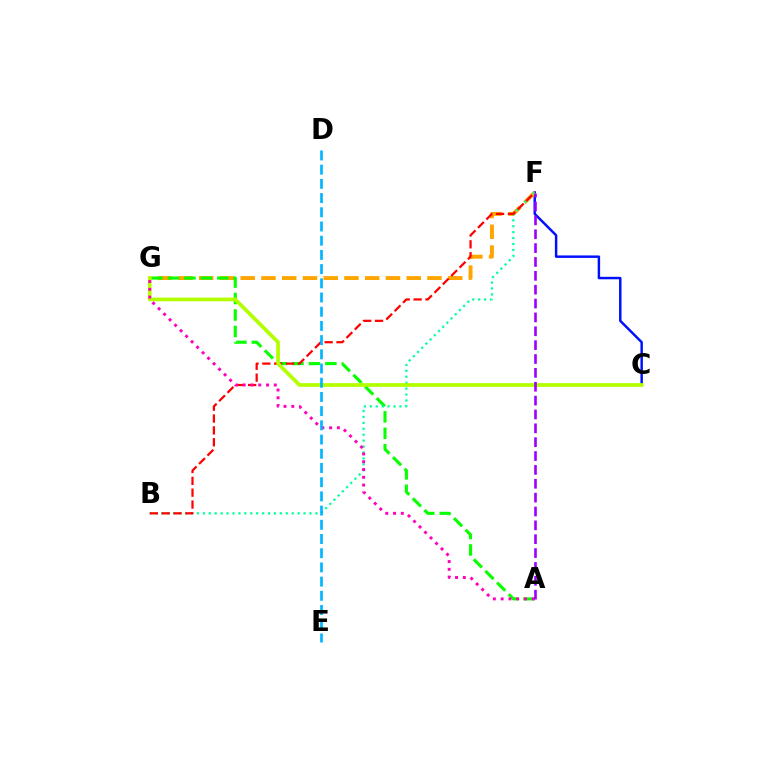{('C', 'F'): [{'color': '#0010ff', 'line_style': 'solid', 'thickness': 1.77}], ('F', 'G'): [{'color': '#ffa500', 'line_style': 'dashed', 'thickness': 2.82}], ('A', 'G'): [{'color': '#08ff00', 'line_style': 'dashed', 'thickness': 2.24}, {'color': '#ff00bd', 'line_style': 'dotted', 'thickness': 2.11}], ('B', 'F'): [{'color': '#00ff9d', 'line_style': 'dotted', 'thickness': 1.61}, {'color': '#ff0000', 'line_style': 'dashed', 'thickness': 1.61}], ('C', 'G'): [{'color': '#b3ff00', 'line_style': 'solid', 'thickness': 2.68}], ('D', 'E'): [{'color': '#00b5ff', 'line_style': 'dashed', 'thickness': 1.93}], ('A', 'F'): [{'color': '#9b00ff', 'line_style': 'dashed', 'thickness': 1.88}]}